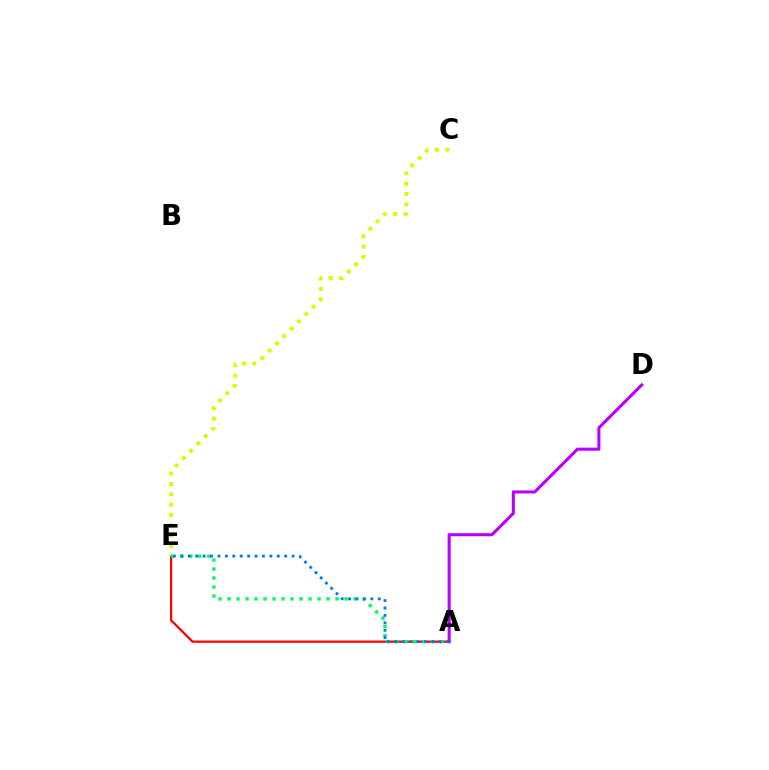{('A', 'E'): [{'color': '#ff0000', 'line_style': 'solid', 'thickness': 1.62}, {'color': '#00ff5c', 'line_style': 'dotted', 'thickness': 2.45}, {'color': '#0074ff', 'line_style': 'dotted', 'thickness': 2.02}], ('C', 'E'): [{'color': '#d1ff00', 'line_style': 'dotted', 'thickness': 2.82}], ('A', 'D'): [{'color': '#b900ff', 'line_style': 'solid', 'thickness': 2.21}]}